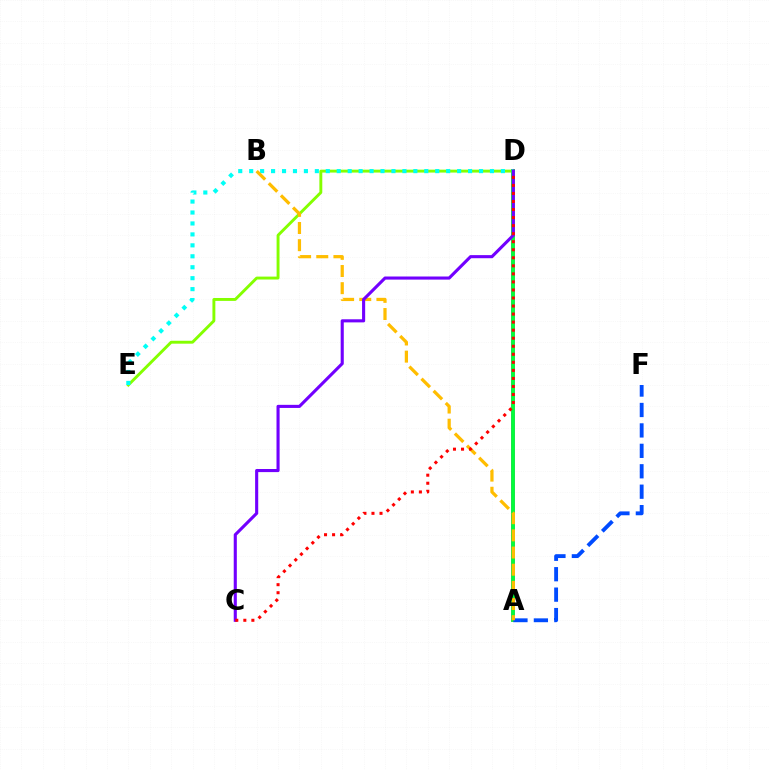{('A', 'D'): [{'color': '#ff00cf', 'line_style': 'solid', 'thickness': 2.68}, {'color': '#00ff39', 'line_style': 'solid', 'thickness': 2.73}], ('D', 'E'): [{'color': '#84ff00', 'line_style': 'solid', 'thickness': 2.09}, {'color': '#00fff6', 'line_style': 'dotted', 'thickness': 2.97}], ('A', 'F'): [{'color': '#004bff', 'line_style': 'dashed', 'thickness': 2.78}], ('A', 'B'): [{'color': '#ffbd00', 'line_style': 'dashed', 'thickness': 2.33}], ('C', 'D'): [{'color': '#7200ff', 'line_style': 'solid', 'thickness': 2.23}, {'color': '#ff0000', 'line_style': 'dotted', 'thickness': 2.18}]}